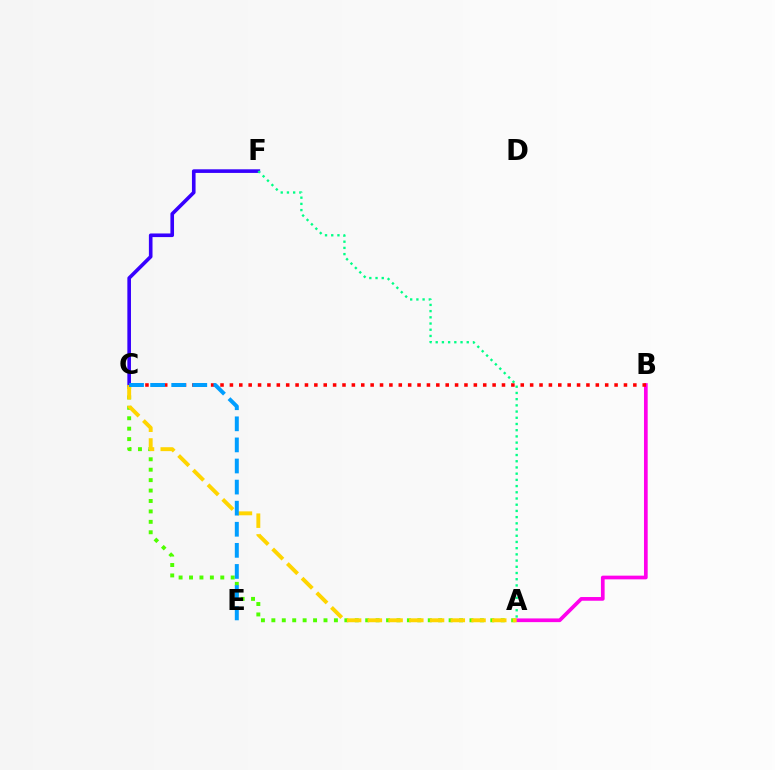{('A', 'C'): [{'color': '#4fff00', 'line_style': 'dotted', 'thickness': 2.83}, {'color': '#ffd500', 'line_style': 'dashed', 'thickness': 2.82}], ('A', 'B'): [{'color': '#ff00ed', 'line_style': 'solid', 'thickness': 2.67}], ('C', 'F'): [{'color': '#3700ff', 'line_style': 'solid', 'thickness': 2.61}], ('B', 'C'): [{'color': '#ff0000', 'line_style': 'dotted', 'thickness': 2.55}], ('A', 'F'): [{'color': '#00ff86', 'line_style': 'dotted', 'thickness': 1.69}], ('C', 'E'): [{'color': '#009eff', 'line_style': 'dashed', 'thickness': 2.86}]}